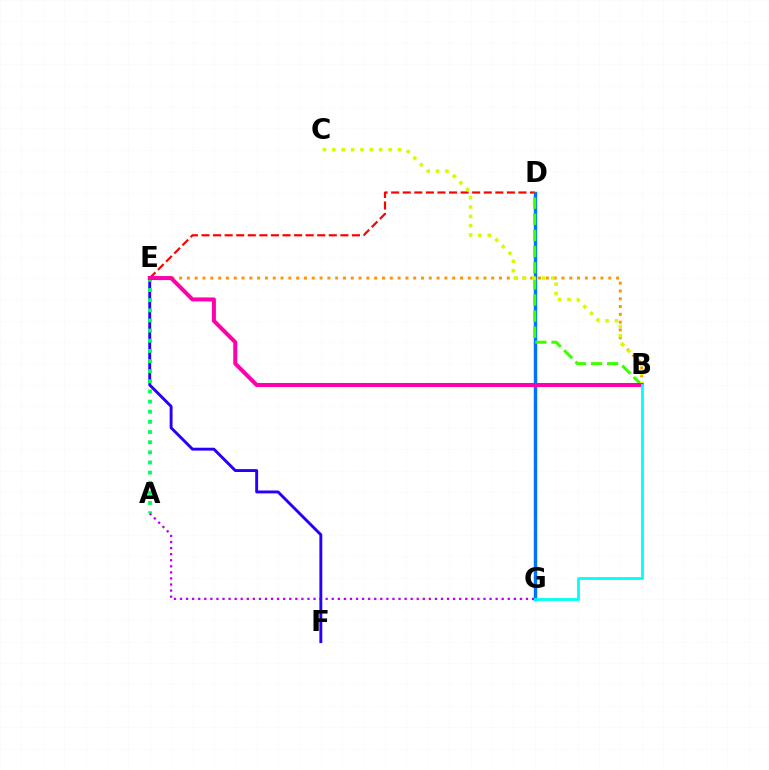{('D', 'G'): [{'color': '#0074ff', 'line_style': 'solid', 'thickness': 2.46}], ('A', 'G'): [{'color': '#b900ff', 'line_style': 'dotted', 'thickness': 1.65}], ('B', 'E'): [{'color': '#ff9400', 'line_style': 'dotted', 'thickness': 2.12}, {'color': '#ff00ac', 'line_style': 'solid', 'thickness': 2.9}], ('D', 'E'): [{'color': '#ff0000', 'line_style': 'dashed', 'thickness': 1.57}], ('E', 'F'): [{'color': '#2500ff', 'line_style': 'solid', 'thickness': 2.09}], ('A', 'E'): [{'color': '#00ff5c', 'line_style': 'dotted', 'thickness': 2.76}], ('B', 'D'): [{'color': '#3dff00', 'line_style': 'dashed', 'thickness': 2.19}], ('B', 'C'): [{'color': '#d1ff00', 'line_style': 'dotted', 'thickness': 2.55}], ('B', 'G'): [{'color': '#00fff6', 'line_style': 'solid', 'thickness': 2.01}]}